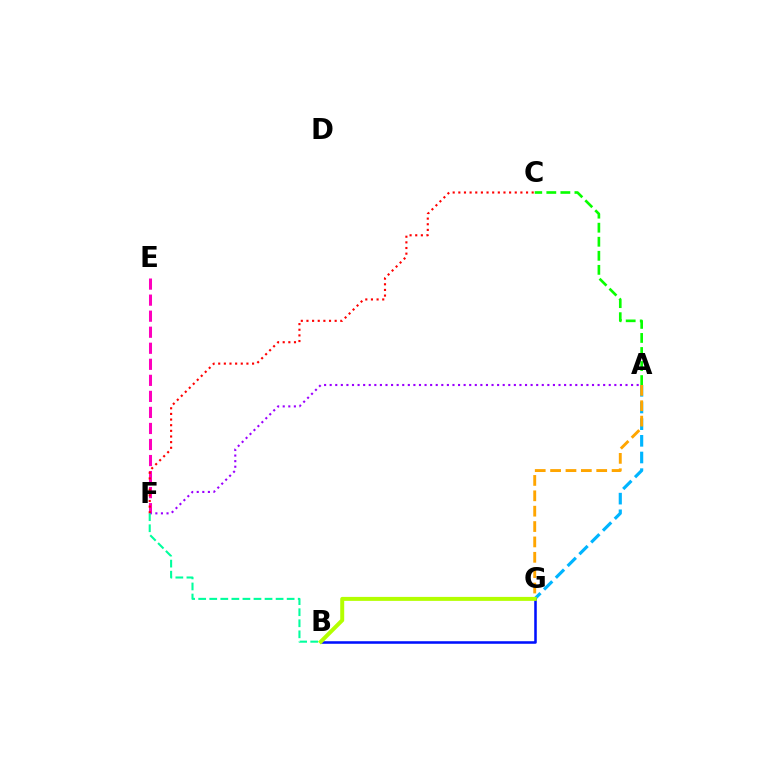{('E', 'F'): [{'color': '#ff00bd', 'line_style': 'dashed', 'thickness': 2.18}], ('A', 'G'): [{'color': '#00b5ff', 'line_style': 'dashed', 'thickness': 2.26}, {'color': '#ffa500', 'line_style': 'dashed', 'thickness': 2.09}], ('A', 'C'): [{'color': '#08ff00', 'line_style': 'dashed', 'thickness': 1.91}], ('A', 'F'): [{'color': '#9b00ff', 'line_style': 'dotted', 'thickness': 1.52}], ('B', 'G'): [{'color': '#0010ff', 'line_style': 'solid', 'thickness': 1.84}, {'color': '#b3ff00', 'line_style': 'solid', 'thickness': 2.86}], ('C', 'F'): [{'color': '#ff0000', 'line_style': 'dotted', 'thickness': 1.53}], ('B', 'F'): [{'color': '#00ff9d', 'line_style': 'dashed', 'thickness': 1.5}]}